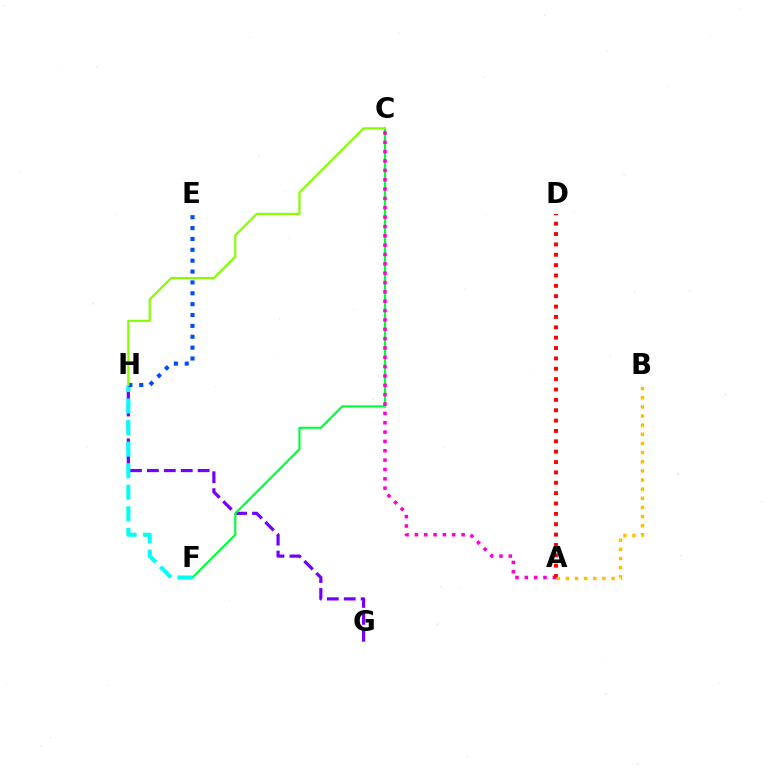{('G', 'H'): [{'color': '#7200ff', 'line_style': 'dashed', 'thickness': 2.3}], ('C', 'F'): [{'color': '#00ff39', 'line_style': 'solid', 'thickness': 1.54}], ('A', 'C'): [{'color': '#ff00cf', 'line_style': 'dotted', 'thickness': 2.54}], ('F', 'H'): [{'color': '#00fff6', 'line_style': 'dashed', 'thickness': 2.93}], ('A', 'D'): [{'color': '#ff0000', 'line_style': 'dotted', 'thickness': 2.82}], ('A', 'B'): [{'color': '#ffbd00', 'line_style': 'dotted', 'thickness': 2.48}], ('E', 'H'): [{'color': '#004bff', 'line_style': 'dotted', 'thickness': 2.95}], ('C', 'H'): [{'color': '#84ff00', 'line_style': 'solid', 'thickness': 1.57}]}